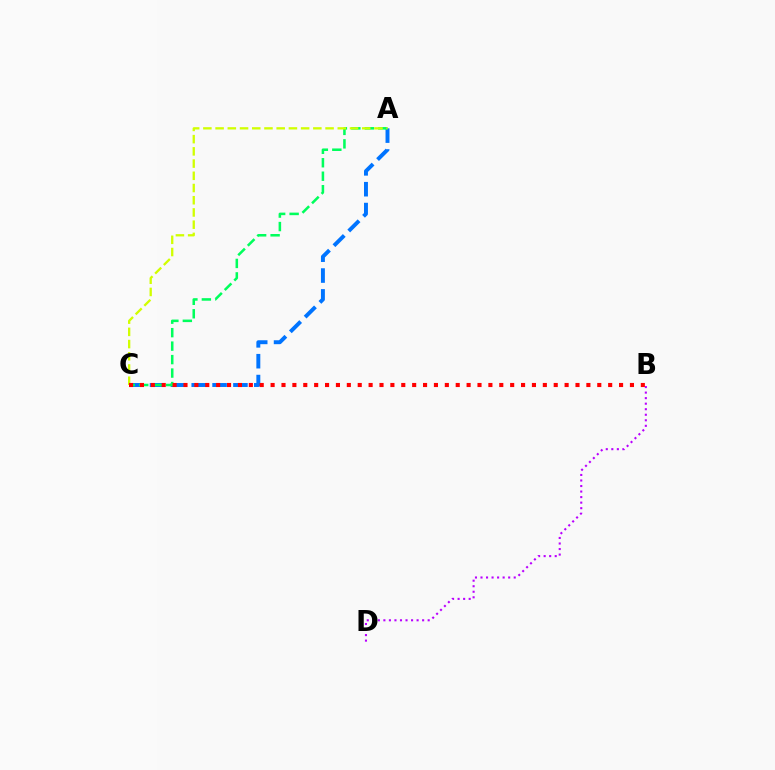{('B', 'D'): [{'color': '#b900ff', 'line_style': 'dotted', 'thickness': 1.5}], ('A', 'C'): [{'color': '#0074ff', 'line_style': 'dashed', 'thickness': 2.83}, {'color': '#00ff5c', 'line_style': 'dashed', 'thickness': 1.83}, {'color': '#d1ff00', 'line_style': 'dashed', 'thickness': 1.66}], ('B', 'C'): [{'color': '#ff0000', 'line_style': 'dotted', 'thickness': 2.96}]}